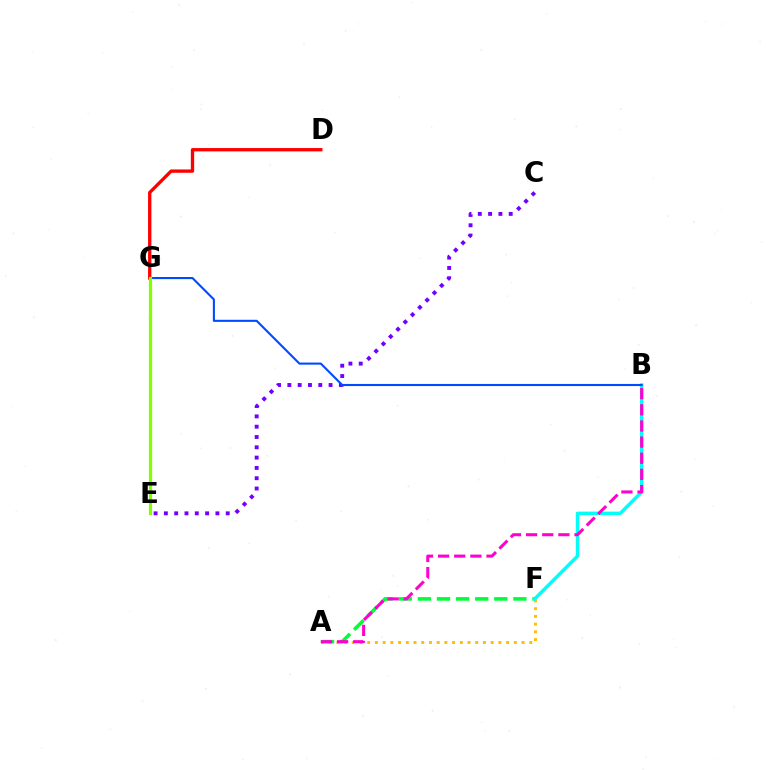{('A', 'F'): [{'color': '#ffbd00', 'line_style': 'dotted', 'thickness': 2.1}, {'color': '#00ff39', 'line_style': 'dashed', 'thickness': 2.6}], ('B', 'F'): [{'color': '#00fff6', 'line_style': 'solid', 'thickness': 2.48}], ('C', 'E'): [{'color': '#7200ff', 'line_style': 'dotted', 'thickness': 2.8}], ('B', 'G'): [{'color': '#004bff', 'line_style': 'solid', 'thickness': 1.51}], ('D', 'G'): [{'color': '#ff0000', 'line_style': 'solid', 'thickness': 2.39}], ('E', 'G'): [{'color': '#84ff00', 'line_style': 'solid', 'thickness': 2.31}], ('A', 'B'): [{'color': '#ff00cf', 'line_style': 'dashed', 'thickness': 2.19}]}